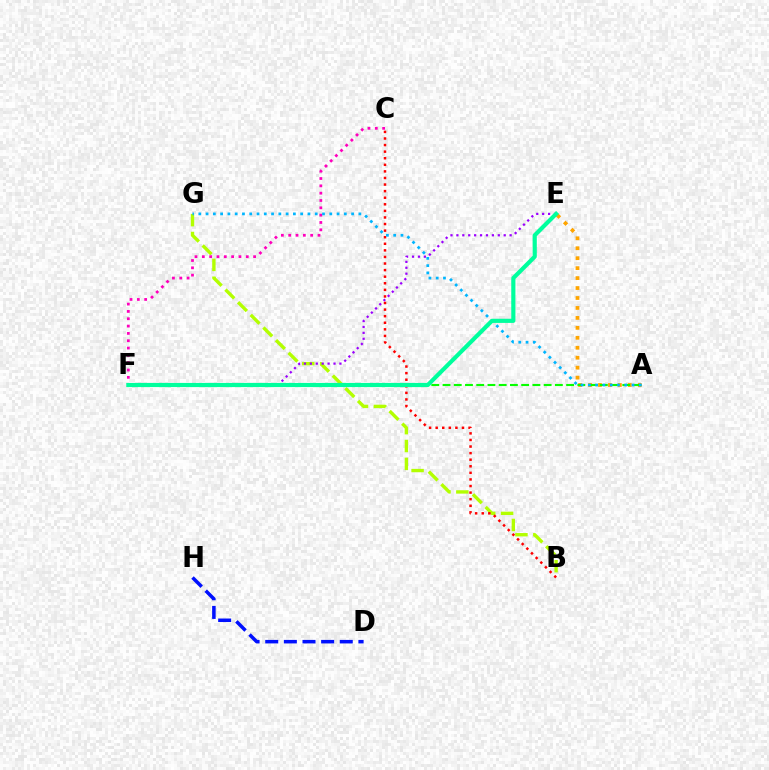{('A', 'E'): [{'color': '#ffa500', 'line_style': 'dotted', 'thickness': 2.7}], ('B', 'G'): [{'color': '#b3ff00', 'line_style': 'dashed', 'thickness': 2.43}], ('B', 'C'): [{'color': '#ff0000', 'line_style': 'dotted', 'thickness': 1.79}], ('A', 'F'): [{'color': '#08ff00', 'line_style': 'dashed', 'thickness': 1.53}], ('C', 'F'): [{'color': '#ff00bd', 'line_style': 'dotted', 'thickness': 1.99}], ('D', 'H'): [{'color': '#0010ff', 'line_style': 'dashed', 'thickness': 2.53}], ('A', 'G'): [{'color': '#00b5ff', 'line_style': 'dotted', 'thickness': 1.98}], ('E', 'F'): [{'color': '#9b00ff', 'line_style': 'dotted', 'thickness': 1.61}, {'color': '#00ff9d', 'line_style': 'solid', 'thickness': 2.99}]}